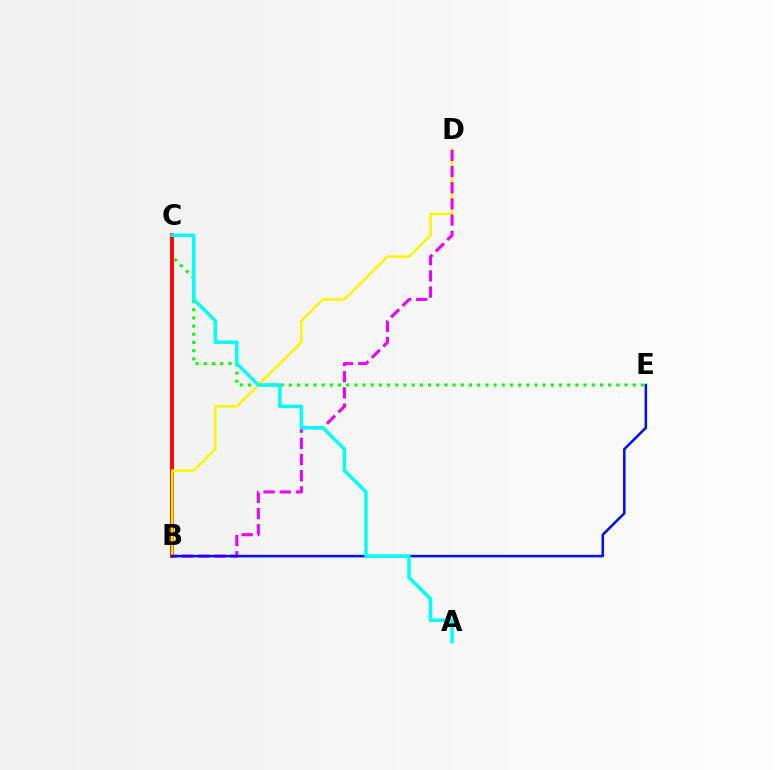{('C', 'E'): [{'color': '#08ff00', 'line_style': 'dotted', 'thickness': 2.22}], ('B', 'C'): [{'color': '#ff0000', 'line_style': 'solid', 'thickness': 2.75}], ('B', 'D'): [{'color': '#fcf500', 'line_style': 'solid', 'thickness': 1.78}, {'color': '#ee00ff', 'line_style': 'dashed', 'thickness': 2.2}], ('B', 'E'): [{'color': '#0010ff', 'line_style': 'solid', 'thickness': 1.84}], ('A', 'C'): [{'color': '#00fff6', 'line_style': 'solid', 'thickness': 2.5}]}